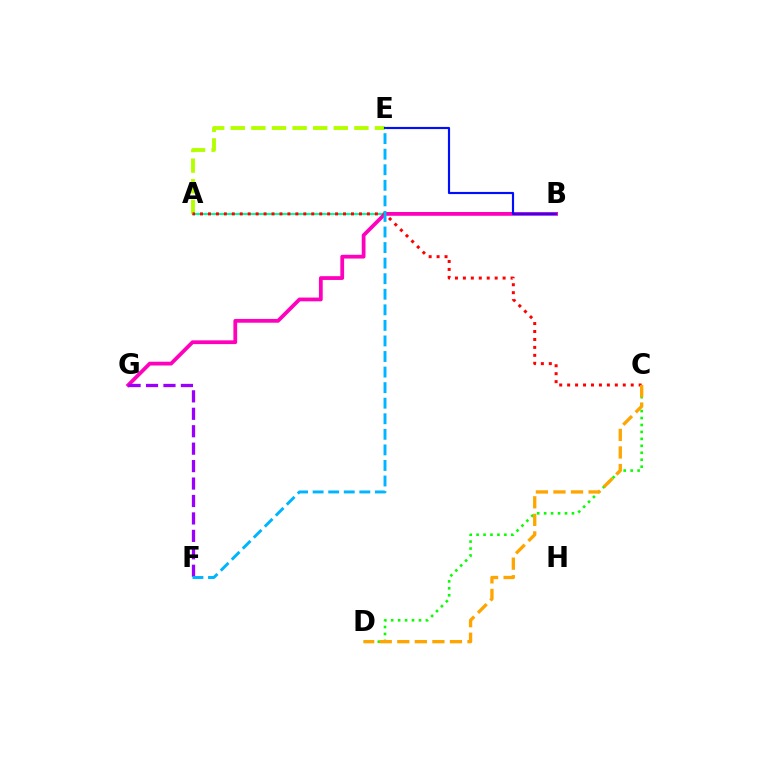{('A', 'B'): [{'color': '#00ff9d', 'line_style': 'solid', 'thickness': 1.51}], ('B', 'G'): [{'color': '#ff00bd', 'line_style': 'solid', 'thickness': 2.72}], ('A', 'E'): [{'color': '#b3ff00', 'line_style': 'dashed', 'thickness': 2.8}], ('F', 'G'): [{'color': '#9b00ff', 'line_style': 'dashed', 'thickness': 2.37}], ('B', 'E'): [{'color': '#0010ff', 'line_style': 'solid', 'thickness': 1.56}], ('C', 'D'): [{'color': '#08ff00', 'line_style': 'dotted', 'thickness': 1.89}, {'color': '#ffa500', 'line_style': 'dashed', 'thickness': 2.38}], ('A', 'C'): [{'color': '#ff0000', 'line_style': 'dotted', 'thickness': 2.16}], ('E', 'F'): [{'color': '#00b5ff', 'line_style': 'dashed', 'thickness': 2.11}]}